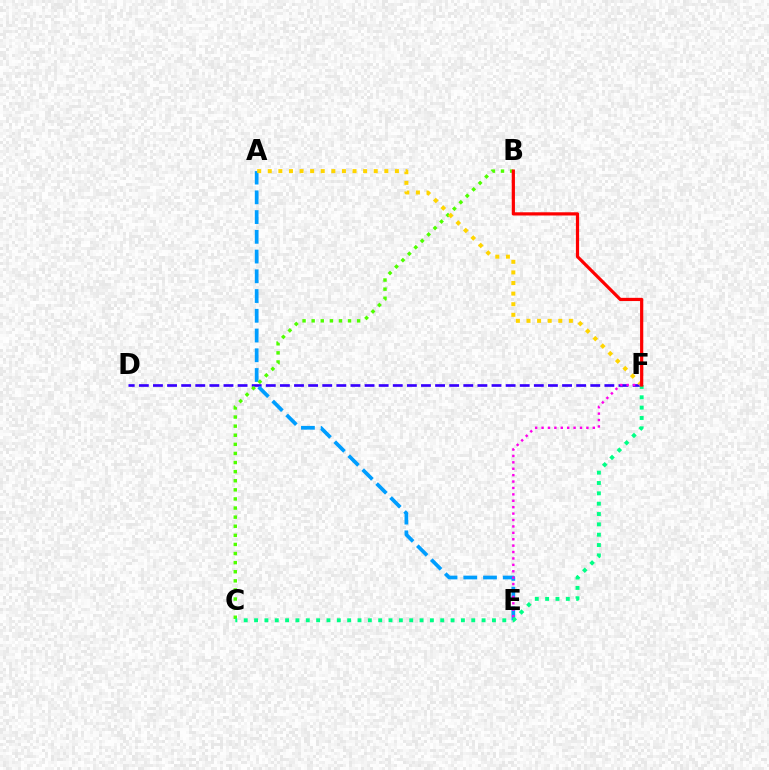{('D', 'F'): [{'color': '#3700ff', 'line_style': 'dashed', 'thickness': 1.92}], ('A', 'E'): [{'color': '#009eff', 'line_style': 'dashed', 'thickness': 2.68}], ('B', 'C'): [{'color': '#4fff00', 'line_style': 'dotted', 'thickness': 2.47}], ('A', 'F'): [{'color': '#ffd500', 'line_style': 'dotted', 'thickness': 2.88}], ('E', 'F'): [{'color': '#ff00ed', 'line_style': 'dotted', 'thickness': 1.74}], ('C', 'F'): [{'color': '#00ff86', 'line_style': 'dotted', 'thickness': 2.81}], ('B', 'F'): [{'color': '#ff0000', 'line_style': 'solid', 'thickness': 2.31}]}